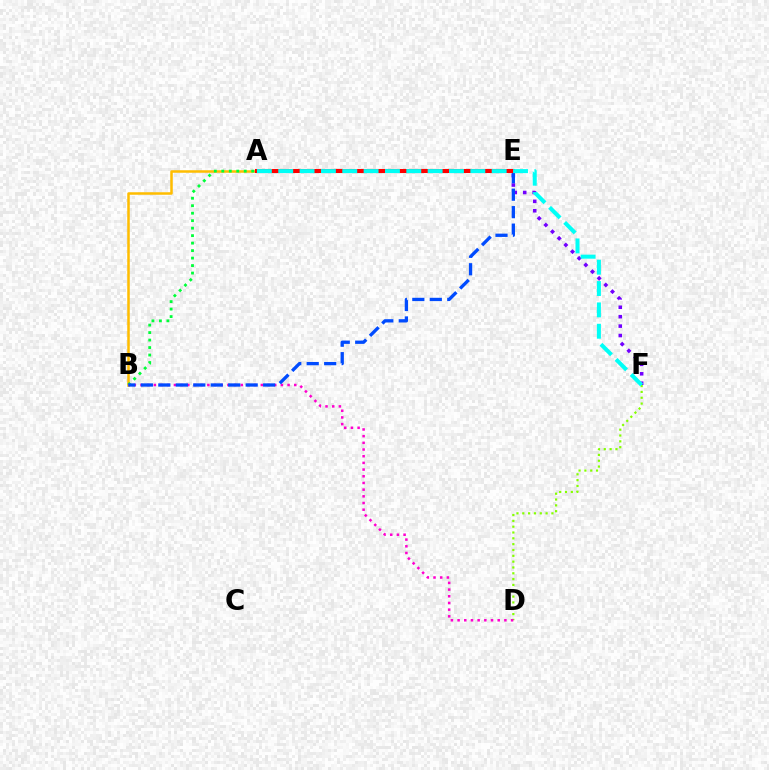{('A', 'B'): [{'color': '#ffbd00', 'line_style': 'solid', 'thickness': 1.81}, {'color': '#00ff39', 'line_style': 'dotted', 'thickness': 2.03}], ('D', 'F'): [{'color': '#84ff00', 'line_style': 'dotted', 'thickness': 1.58}], ('A', 'F'): [{'color': '#7200ff', 'line_style': 'dotted', 'thickness': 2.56}, {'color': '#00fff6', 'line_style': 'dashed', 'thickness': 2.9}], ('B', 'D'): [{'color': '#ff00cf', 'line_style': 'dotted', 'thickness': 1.82}], ('B', 'E'): [{'color': '#004bff', 'line_style': 'dashed', 'thickness': 2.37}], ('A', 'E'): [{'color': '#ff0000', 'line_style': 'solid', 'thickness': 2.94}]}